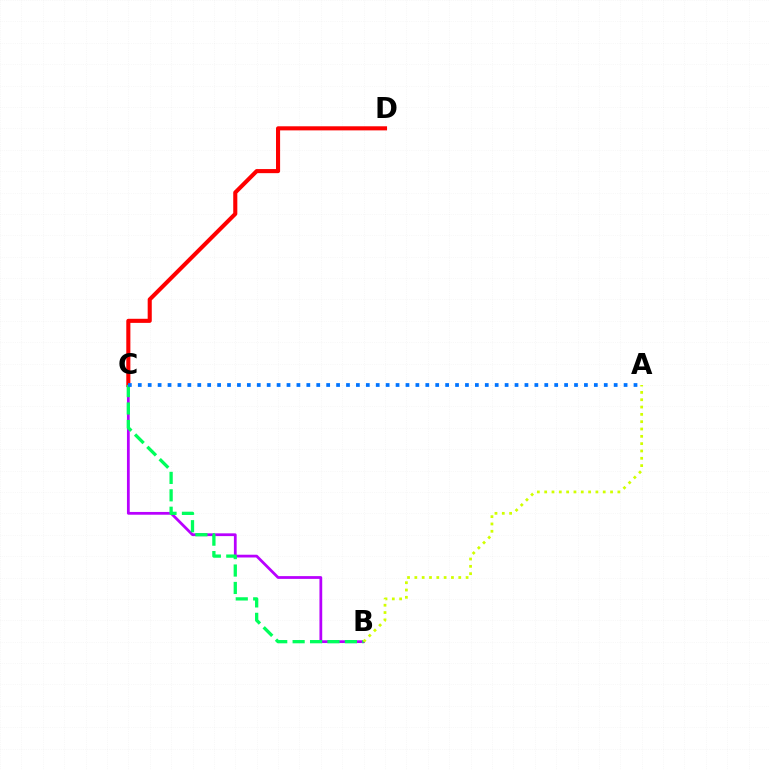{('B', 'C'): [{'color': '#b900ff', 'line_style': 'solid', 'thickness': 1.99}, {'color': '#00ff5c', 'line_style': 'dashed', 'thickness': 2.37}], ('C', 'D'): [{'color': '#ff0000', 'line_style': 'solid', 'thickness': 2.95}], ('A', 'B'): [{'color': '#d1ff00', 'line_style': 'dotted', 'thickness': 1.99}], ('A', 'C'): [{'color': '#0074ff', 'line_style': 'dotted', 'thickness': 2.69}]}